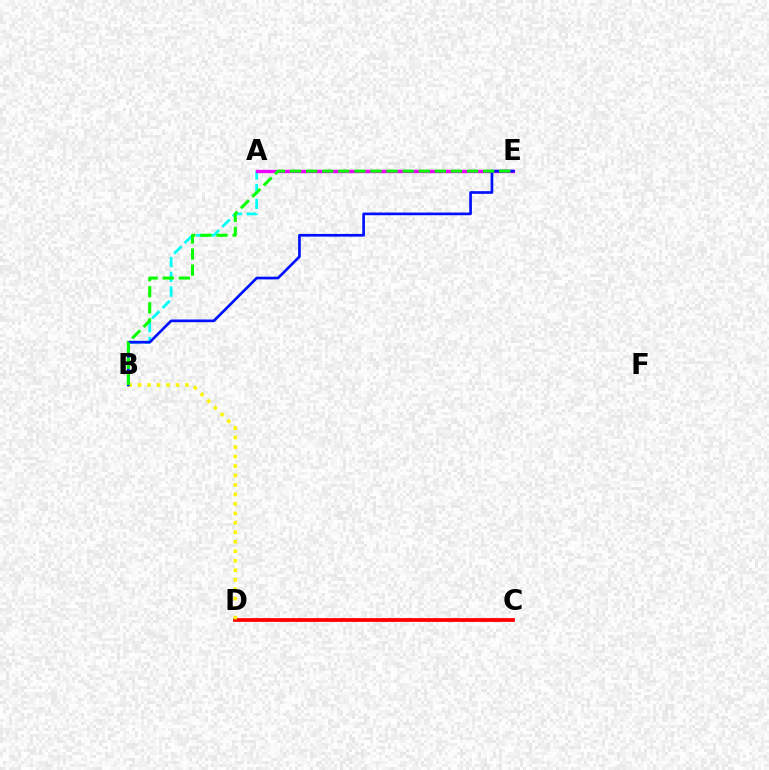{('A', 'B'): [{'color': '#00fff6', 'line_style': 'dashed', 'thickness': 2.01}], ('C', 'D'): [{'color': '#ff0000', 'line_style': 'solid', 'thickness': 2.72}], ('B', 'D'): [{'color': '#fcf500', 'line_style': 'dotted', 'thickness': 2.57}], ('A', 'E'): [{'color': '#ee00ff', 'line_style': 'solid', 'thickness': 2.39}], ('B', 'E'): [{'color': '#0010ff', 'line_style': 'solid', 'thickness': 1.93}, {'color': '#08ff00', 'line_style': 'dashed', 'thickness': 2.19}]}